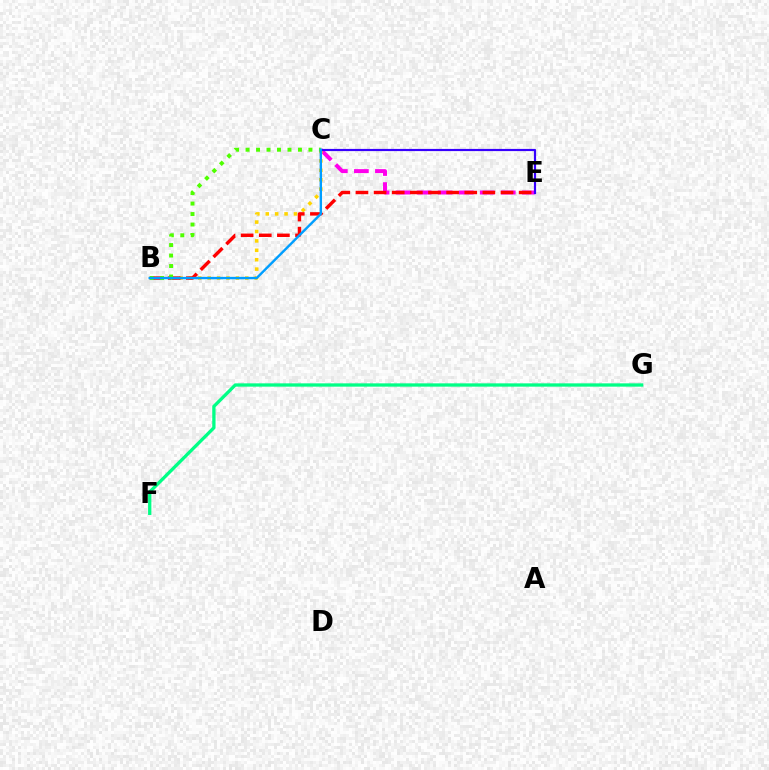{('C', 'E'): [{'color': '#ff00ed', 'line_style': 'dashed', 'thickness': 2.86}, {'color': '#3700ff', 'line_style': 'solid', 'thickness': 1.57}], ('B', 'C'): [{'color': '#ffd500', 'line_style': 'dotted', 'thickness': 2.55}, {'color': '#4fff00', 'line_style': 'dotted', 'thickness': 2.85}, {'color': '#009eff', 'line_style': 'solid', 'thickness': 1.73}], ('B', 'E'): [{'color': '#ff0000', 'line_style': 'dashed', 'thickness': 2.46}], ('F', 'G'): [{'color': '#00ff86', 'line_style': 'solid', 'thickness': 2.37}]}